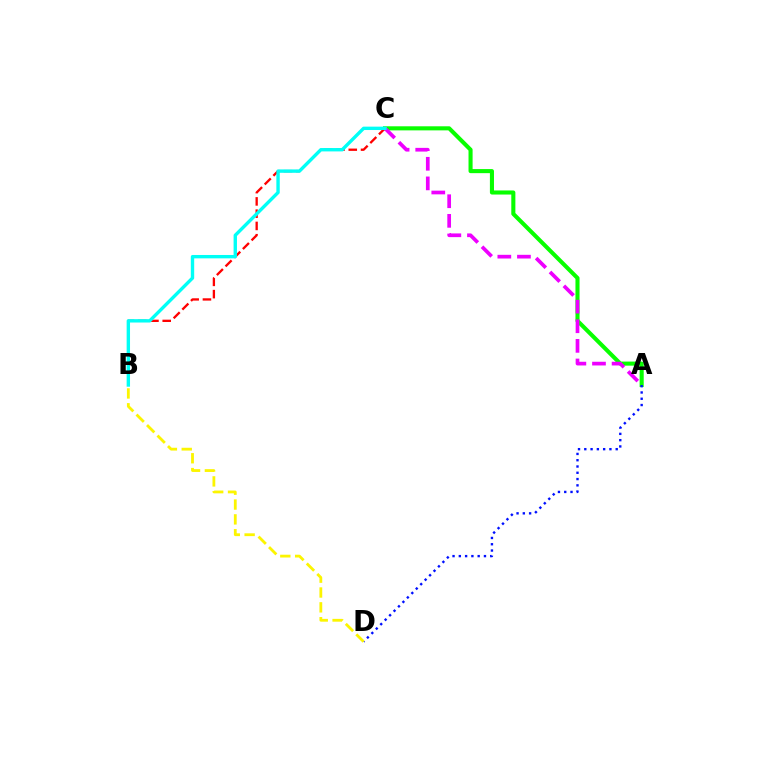{('A', 'C'): [{'color': '#08ff00', 'line_style': 'solid', 'thickness': 2.94}, {'color': '#ee00ff', 'line_style': 'dashed', 'thickness': 2.66}], ('B', 'C'): [{'color': '#ff0000', 'line_style': 'dashed', 'thickness': 1.67}, {'color': '#00fff6', 'line_style': 'solid', 'thickness': 2.43}], ('A', 'D'): [{'color': '#0010ff', 'line_style': 'dotted', 'thickness': 1.71}], ('B', 'D'): [{'color': '#fcf500', 'line_style': 'dashed', 'thickness': 2.02}]}